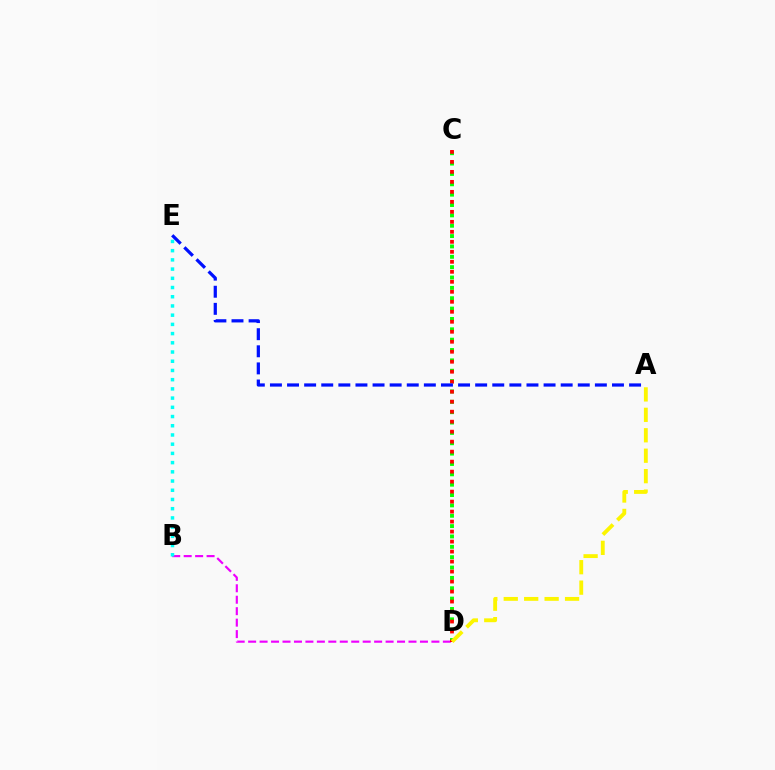{('C', 'D'): [{'color': '#08ff00', 'line_style': 'dotted', 'thickness': 2.81}, {'color': '#ff0000', 'line_style': 'dotted', 'thickness': 2.71}], ('B', 'D'): [{'color': '#ee00ff', 'line_style': 'dashed', 'thickness': 1.56}], ('B', 'E'): [{'color': '#00fff6', 'line_style': 'dotted', 'thickness': 2.5}], ('A', 'D'): [{'color': '#fcf500', 'line_style': 'dashed', 'thickness': 2.78}], ('A', 'E'): [{'color': '#0010ff', 'line_style': 'dashed', 'thickness': 2.32}]}